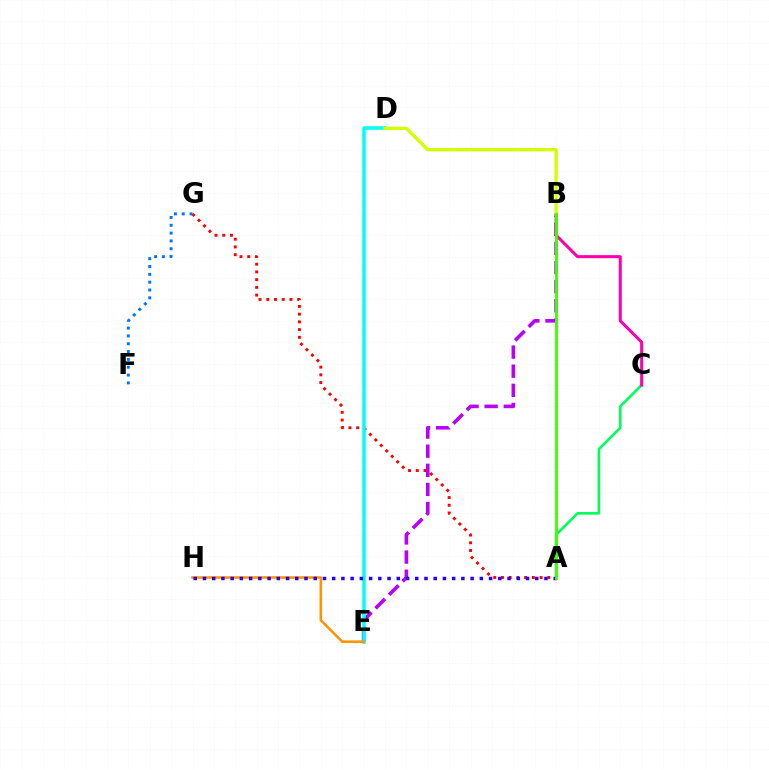{('A', 'C'): [{'color': '#00ff5c', 'line_style': 'solid', 'thickness': 1.89}], ('A', 'G'): [{'color': '#ff0000', 'line_style': 'dotted', 'thickness': 2.1}], ('B', 'E'): [{'color': '#b900ff', 'line_style': 'dashed', 'thickness': 2.6}], ('D', 'E'): [{'color': '#00fff6', 'line_style': 'solid', 'thickness': 2.52}], ('E', 'H'): [{'color': '#ff9400', 'line_style': 'solid', 'thickness': 1.86}], ('A', 'H'): [{'color': '#2500ff', 'line_style': 'dotted', 'thickness': 2.51}], ('B', 'C'): [{'color': '#ff00ac', 'line_style': 'solid', 'thickness': 2.19}], ('F', 'G'): [{'color': '#0074ff', 'line_style': 'dotted', 'thickness': 2.13}], ('B', 'D'): [{'color': '#d1ff00', 'line_style': 'solid', 'thickness': 2.4}], ('A', 'B'): [{'color': '#3dff00', 'line_style': 'solid', 'thickness': 2.05}]}